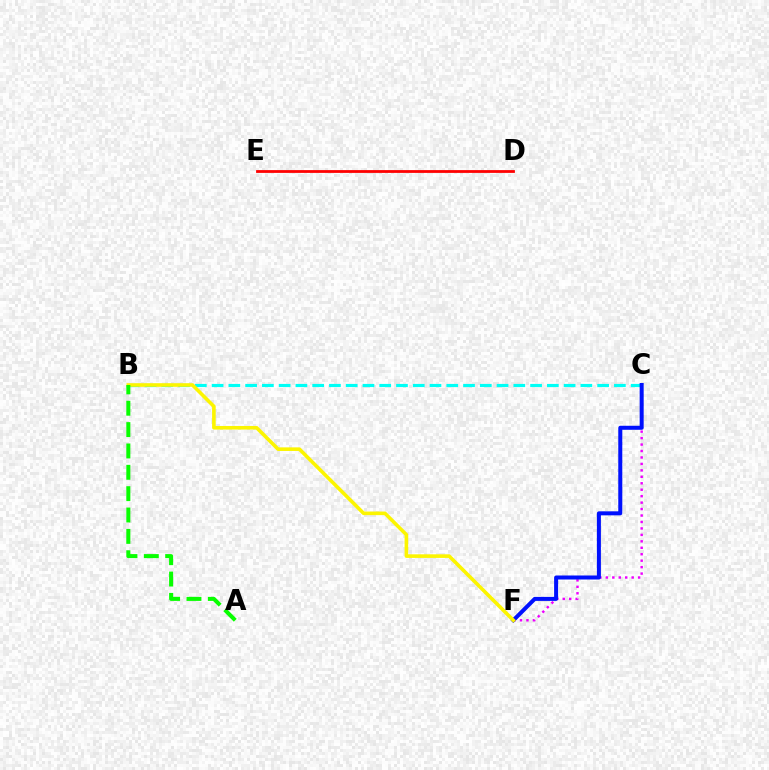{('D', 'E'): [{'color': '#ff0000', 'line_style': 'solid', 'thickness': 2.01}], ('C', 'F'): [{'color': '#ee00ff', 'line_style': 'dotted', 'thickness': 1.75}, {'color': '#0010ff', 'line_style': 'solid', 'thickness': 2.89}], ('B', 'C'): [{'color': '#00fff6', 'line_style': 'dashed', 'thickness': 2.28}], ('B', 'F'): [{'color': '#fcf500', 'line_style': 'solid', 'thickness': 2.59}], ('A', 'B'): [{'color': '#08ff00', 'line_style': 'dashed', 'thickness': 2.9}]}